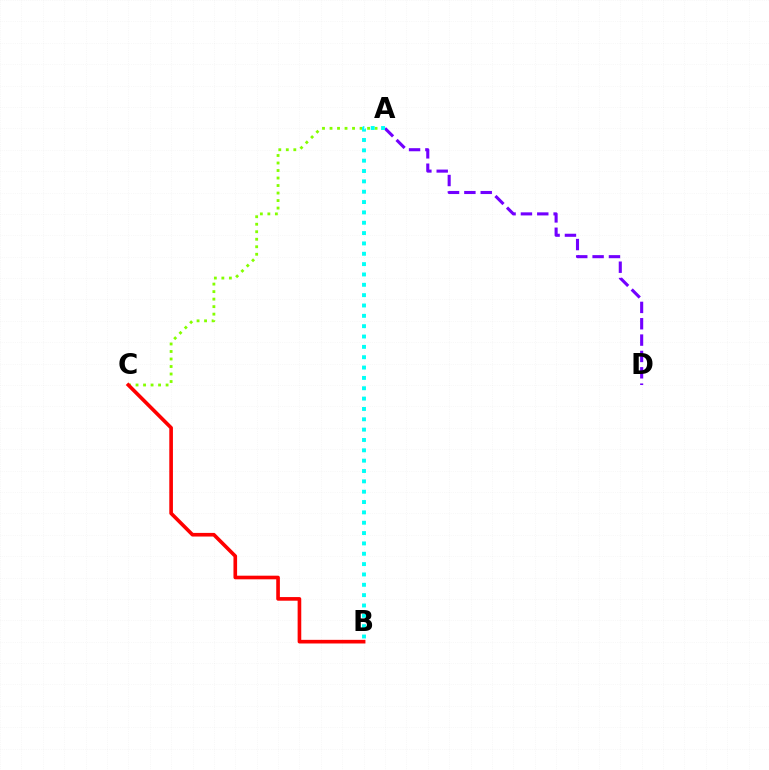{('A', 'C'): [{'color': '#84ff00', 'line_style': 'dotted', 'thickness': 2.04}], ('A', 'D'): [{'color': '#7200ff', 'line_style': 'dashed', 'thickness': 2.22}], ('B', 'C'): [{'color': '#ff0000', 'line_style': 'solid', 'thickness': 2.62}], ('A', 'B'): [{'color': '#00fff6', 'line_style': 'dotted', 'thickness': 2.81}]}